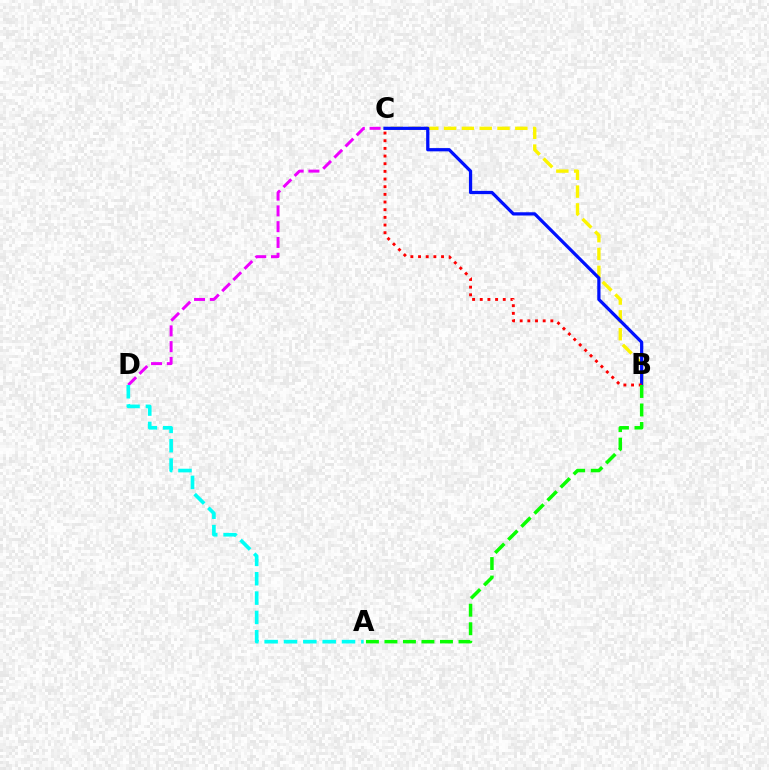{('B', 'C'): [{'color': '#fcf500', 'line_style': 'dashed', 'thickness': 2.42}, {'color': '#0010ff', 'line_style': 'solid', 'thickness': 2.33}, {'color': '#ff0000', 'line_style': 'dotted', 'thickness': 2.08}], ('C', 'D'): [{'color': '#ee00ff', 'line_style': 'dashed', 'thickness': 2.14}], ('A', 'B'): [{'color': '#08ff00', 'line_style': 'dashed', 'thickness': 2.51}], ('A', 'D'): [{'color': '#00fff6', 'line_style': 'dashed', 'thickness': 2.63}]}